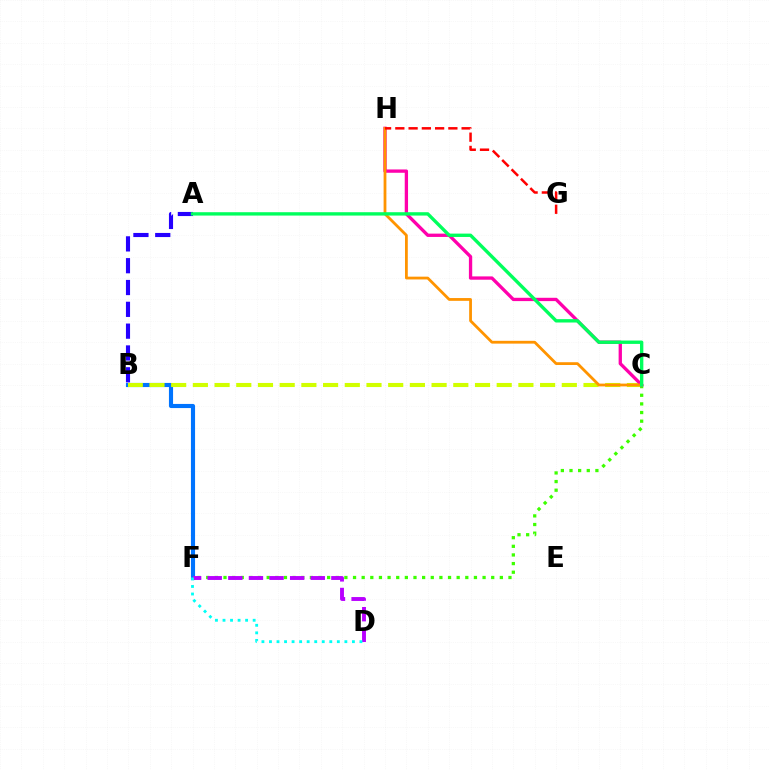{('B', 'F'): [{'color': '#0074ff', 'line_style': 'solid', 'thickness': 2.97}], ('B', 'C'): [{'color': '#d1ff00', 'line_style': 'dashed', 'thickness': 2.95}], ('C', 'F'): [{'color': '#3dff00', 'line_style': 'dotted', 'thickness': 2.35}], ('A', 'B'): [{'color': '#2500ff', 'line_style': 'dashed', 'thickness': 2.96}], ('D', 'F'): [{'color': '#b900ff', 'line_style': 'dashed', 'thickness': 2.8}, {'color': '#00fff6', 'line_style': 'dotted', 'thickness': 2.05}], ('C', 'H'): [{'color': '#ff00ac', 'line_style': 'solid', 'thickness': 2.39}, {'color': '#ff9400', 'line_style': 'solid', 'thickness': 2.01}], ('A', 'C'): [{'color': '#00ff5c', 'line_style': 'solid', 'thickness': 2.42}], ('G', 'H'): [{'color': '#ff0000', 'line_style': 'dashed', 'thickness': 1.8}]}